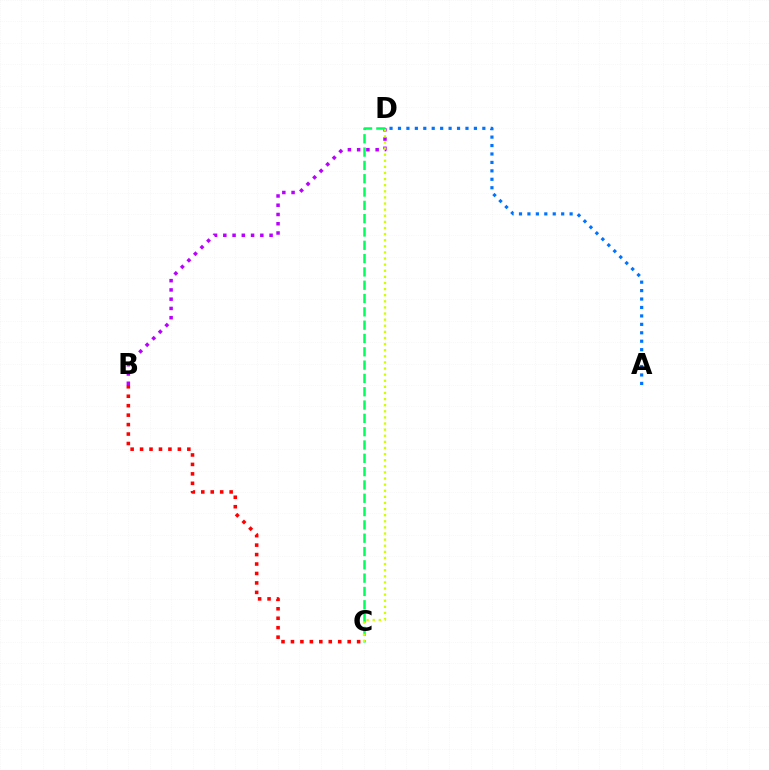{('B', 'C'): [{'color': '#ff0000', 'line_style': 'dotted', 'thickness': 2.57}], ('B', 'D'): [{'color': '#b900ff', 'line_style': 'dotted', 'thickness': 2.51}], ('C', 'D'): [{'color': '#00ff5c', 'line_style': 'dashed', 'thickness': 1.81}, {'color': '#d1ff00', 'line_style': 'dotted', 'thickness': 1.66}], ('A', 'D'): [{'color': '#0074ff', 'line_style': 'dotted', 'thickness': 2.29}]}